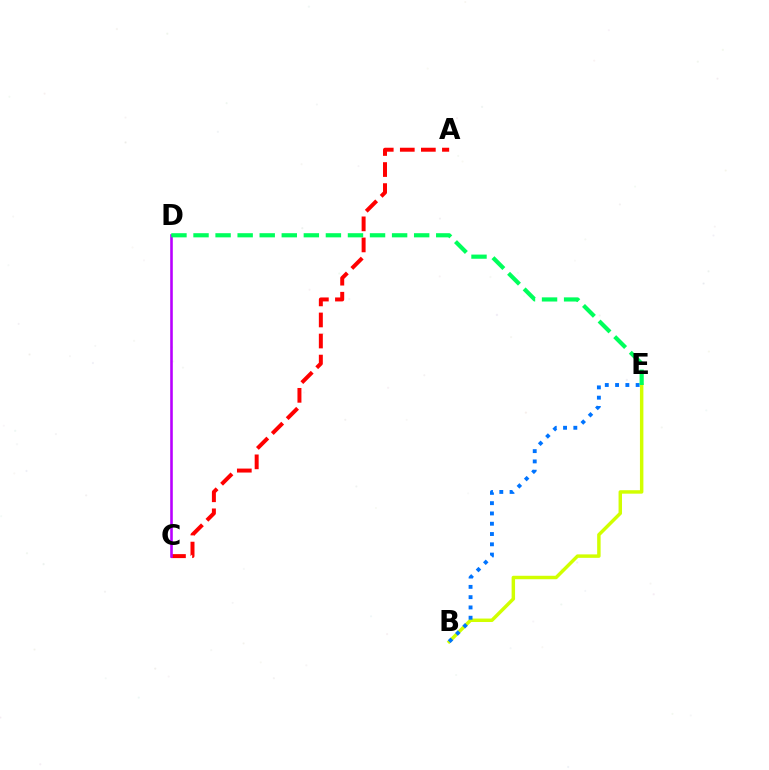{('B', 'E'): [{'color': '#d1ff00', 'line_style': 'solid', 'thickness': 2.49}, {'color': '#0074ff', 'line_style': 'dotted', 'thickness': 2.79}], ('A', 'C'): [{'color': '#ff0000', 'line_style': 'dashed', 'thickness': 2.86}], ('C', 'D'): [{'color': '#b900ff', 'line_style': 'solid', 'thickness': 1.87}], ('D', 'E'): [{'color': '#00ff5c', 'line_style': 'dashed', 'thickness': 3.0}]}